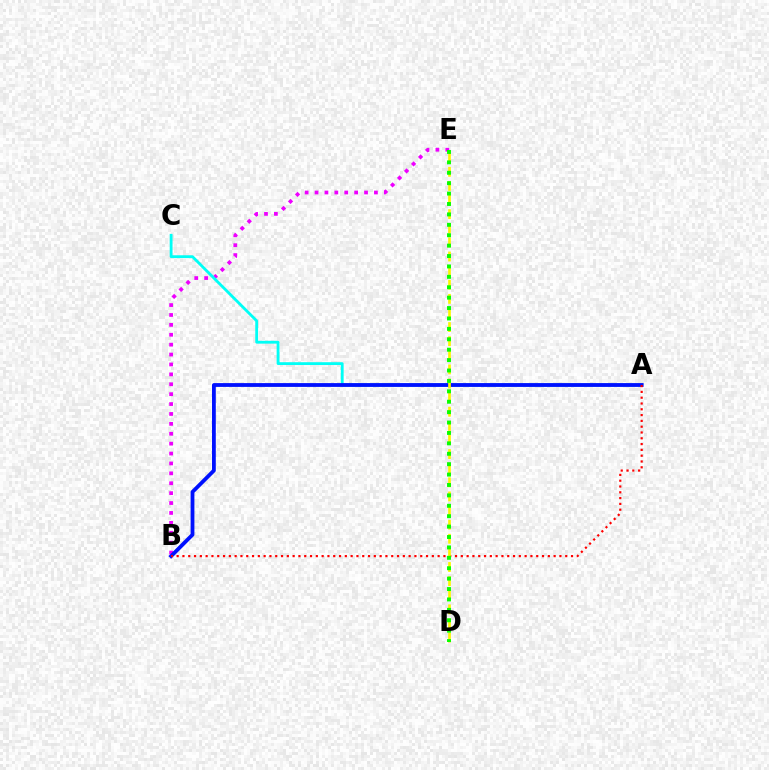{('B', 'E'): [{'color': '#ee00ff', 'line_style': 'dotted', 'thickness': 2.69}], ('A', 'C'): [{'color': '#00fff6', 'line_style': 'solid', 'thickness': 2.03}], ('A', 'B'): [{'color': '#0010ff', 'line_style': 'solid', 'thickness': 2.73}, {'color': '#ff0000', 'line_style': 'dotted', 'thickness': 1.58}], ('D', 'E'): [{'color': '#fcf500', 'line_style': 'dashed', 'thickness': 1.92}, {'color': '#08ff00', 'line_style': 'dotted', 'thickness': 2.83}]}